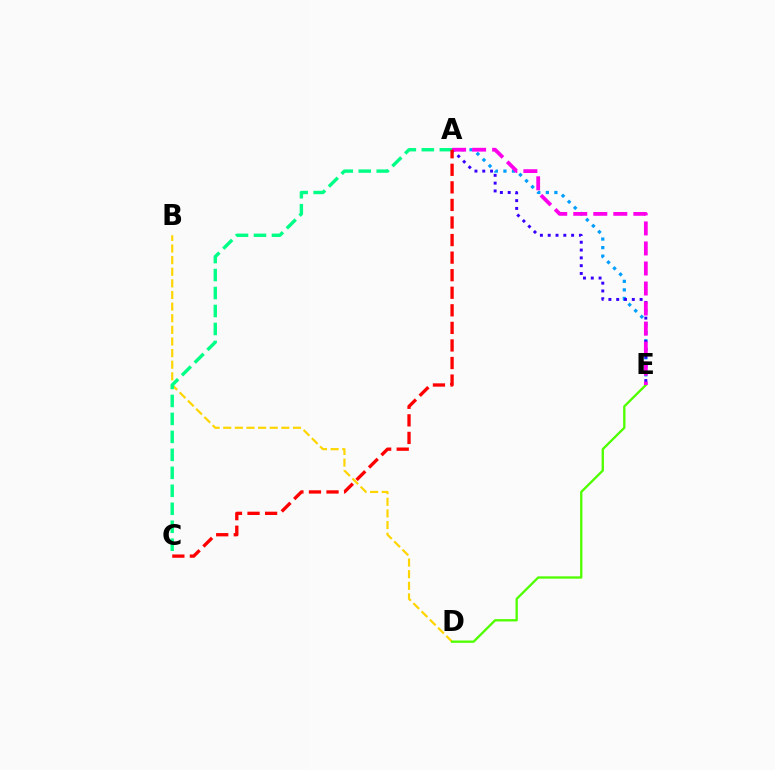{('B', 'D'): [{'color': '#ffd500', 'line_style': 'dashed', 'thickness': 1.58}], ('A', 'E'): [{'color': '#009eff', 'line_style': 'dotted', 'thickness': 2.32}, {'color': '#3700ff', 'line_style': 'dotted', 'thickness': 2.12}, {'color': '#ff00ed', 'line_style': 'dashed', 'thickness': 2.72}], ('D', 'E'): [{'color': '#4fff00', 'line_style': 'solid', 'thickness': 1.67}], ('A', 'C'): [{'color': '#00ff86', 'line_style': 'dashed', 'thickness': 2.44}, {'color': '#ff0000', 'line_style': 'dashed', 'thickness': 2.39}]}